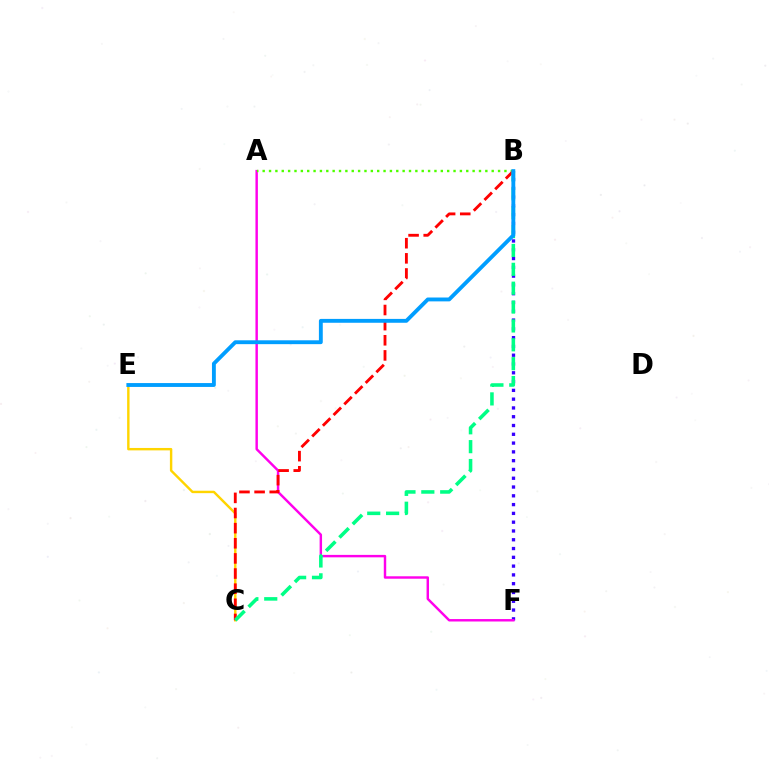{('B', 'F'): [{'color': '#3700ff', 'line_style': 'dotted', 'thickness': 2.39}], ('C', 'E'): [{'color': '#ffd500', 'line_style': 'solid', 'thickness': 1.74}], ('A', 'F'): [{'color': '#ff00ed', 'line_style': 'solid', 'thickness': 1.76}], ('A', 'B'): [{'color': '#4fff00', 'line_style': 'dotted', 'thickness': 1.73}], ('B', 'C'): [{'color': '#ff0000', 'line_style': 'dashed', 'thickness': 2.06}, {'color': '#00ff86', 'line_style': 'dashed', 'thickness': 2.56}], ('B', 'E'): [{'color': '#009eff', 'line_style': 'solid', 'thickness': 2.78}]}